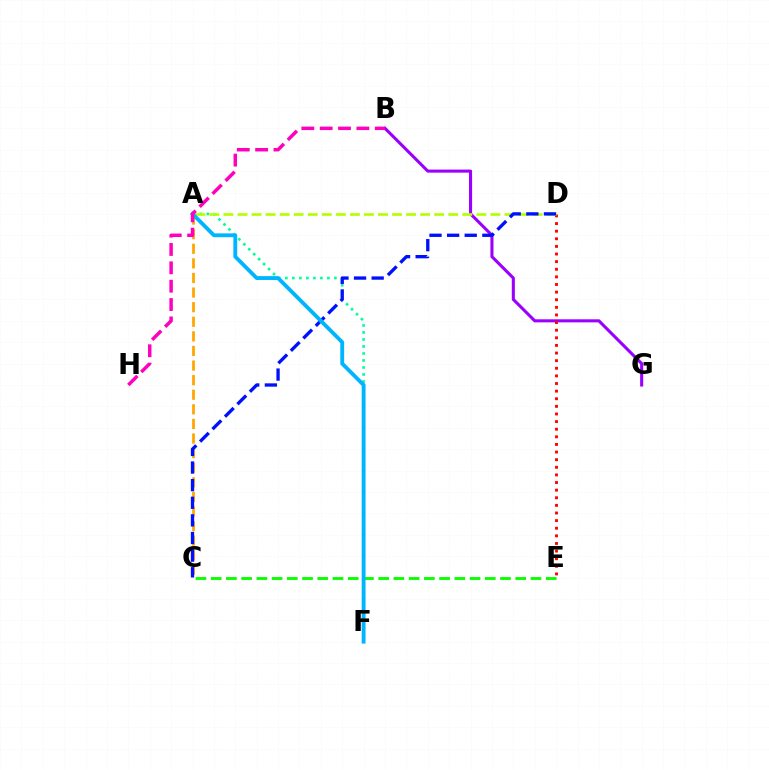{('A', 'F'): [{'color': '#00ff9d', 'line_style': 'dotted', 'thickness': 1.9}, {'color': '#00b5ff', 'line_style': 'solid', 'thickness': 2.77}], ('B', 'G'): [{'color': '#9b00ff', 'line_style': 'solid', 'thickness': 2.21}], ('D', 'E'): [{'color': '#ff0000', 'line_style': 'dotted', 'thickness': 2.07}], ('C', 'E'): [{'color': '#08ff00', 'line_style': 'dashed', 'thickness': 2.07}], ('A', 'D'): [{'color': '#b3ff00', 'line_style': 'dashed', 'thickness': 1.91}], ('A', 'C'): [{'color': '#ffa500', 'line_style': 'dashed', 'thickness': 1.98}], ('C', 'D'): [{'color': '#0010ff', 'line_style': 'dashed', 'thickness': 2.39}], ('B', 'H'): [{'color': '#ff00bd', 'line_style': 'dashed', 'thickness': 2.49}]}